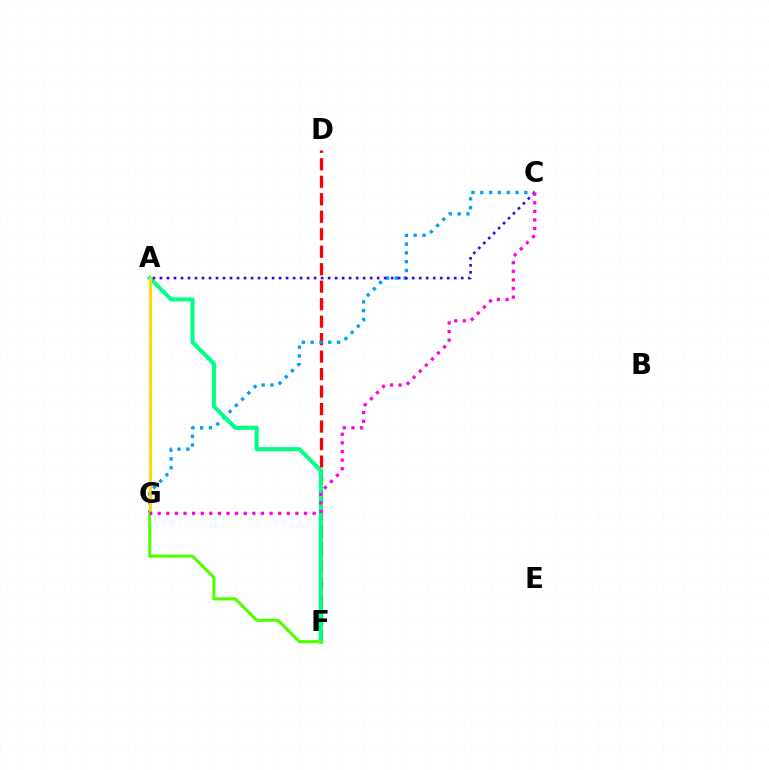{('D', 'F'): [{'color': '#ff0000', 'line_style': 'dashed', 'thickness': 2.38}], ('C', 'G'): [{'color': '#009eff', 'line_style': 'dotted', 'thickness': 2.39}, {'color': '#ff00ed', 'line_style': 'dotted', 'thickness': 2.34}], ('A', 'F'): [{'color': '#00ff86', 'line_style': 'solid', 'thickness': 2.94}], ('A', 'C'): [{'color': '#3700ff', 'line_style': 'dotted', 'thickness': 1.9}], ('A', 'G'): [{'color': '#ffd500', 'line_style': 'solid', 'thickness': 2.07}], ('F', 'G'): [{'color': '#4fff00', 'line_style': 'solid', 'thickness': 2.21}]}